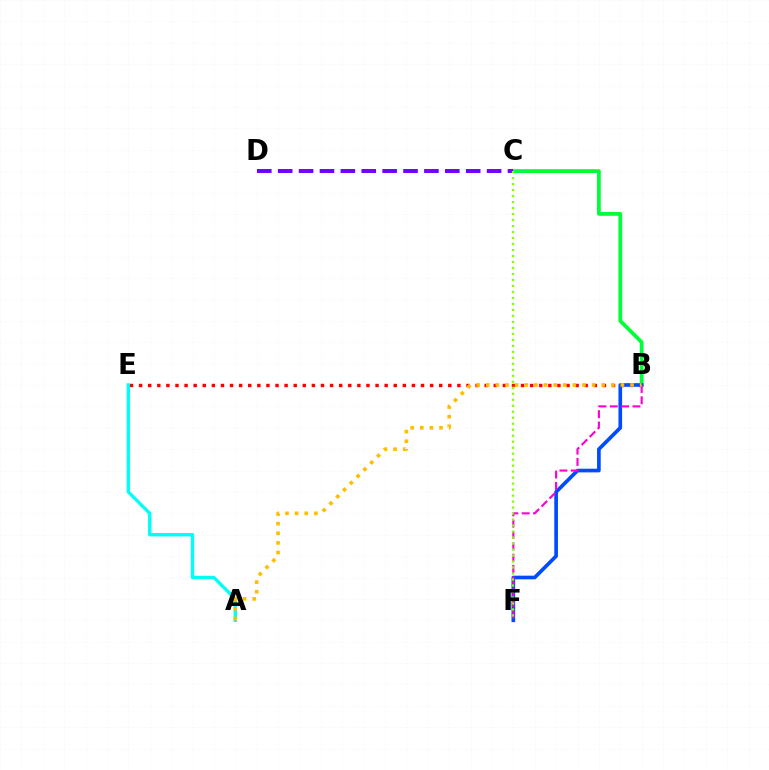{('B', 'C'): [{'color': '#00ff39', 'line_style': 'solid', 'thickness': 2.72}], ('B', 'E'): [{'color': '#ff0000', 'line_style': 'dotted', 'thickness': 2.47}], ('C', 'D'): [{'color': '#7200ff', 'line_style': 'dashed', 'thickness': 2.84}], ('B', 'F'): [{'color': '#004bff', 'line_style': 'solid', 'thickness': 2.64}, {'color': '#ff00cf', 'line_style': 'dashed', 'thickness': 1.54}], ('A', 'E'): [{'color': '#00fff6', 'line_style': 'solid', 'thickness': 2.42}], ('A', 'B'): [{'color': '#ffbd00', 'line_style': 'dotted', 'thickness': 2.61}], ('C', 'F'): [{'color': '#84ff00', 'line_style': 'dotted', 'thickness': 1.63}]}